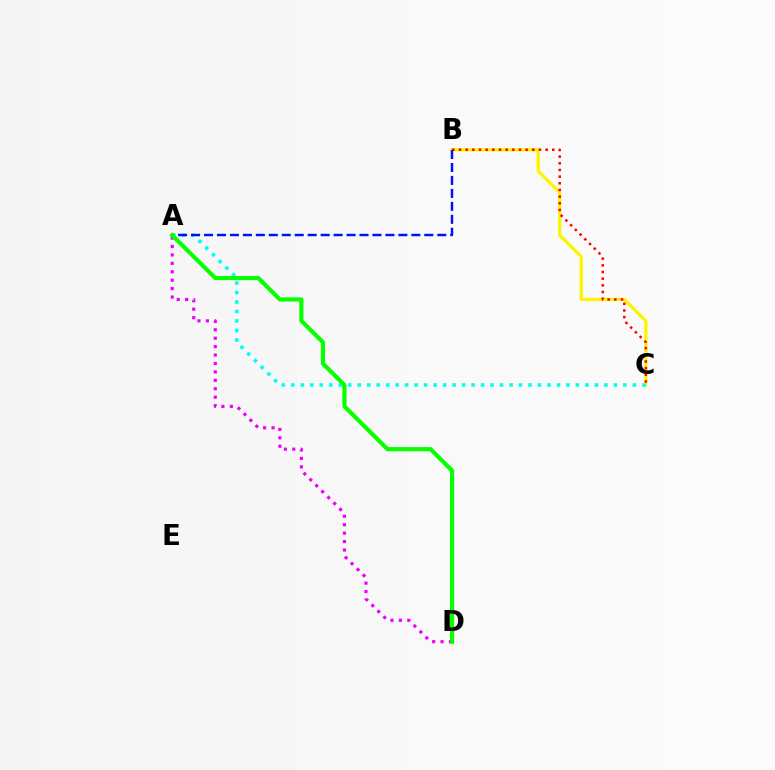{('B', 'C'): [{'color': '#fcf500', 'line_style': 'solid', 'thickness': 2.33}, {'color': '#ff0000', 'line_style': 'dotted', 'thickness': 1.81}], ('A', 'D'): [{'color': '#ee00ff', 'line_style': 'dotted', 'thickness': 2.29}, {'color': '#08ff00', 'line_style': 'solid', 'thickness': 3.0}], ('A', 'C'): [{'color': '#00fff6', 'line_style': 'dotted', 'thickness': 2.58}], ('A', 'B'): [{'color': '#0010ff', 'line_style': 'dashed', 'thickness': 1.76}]}